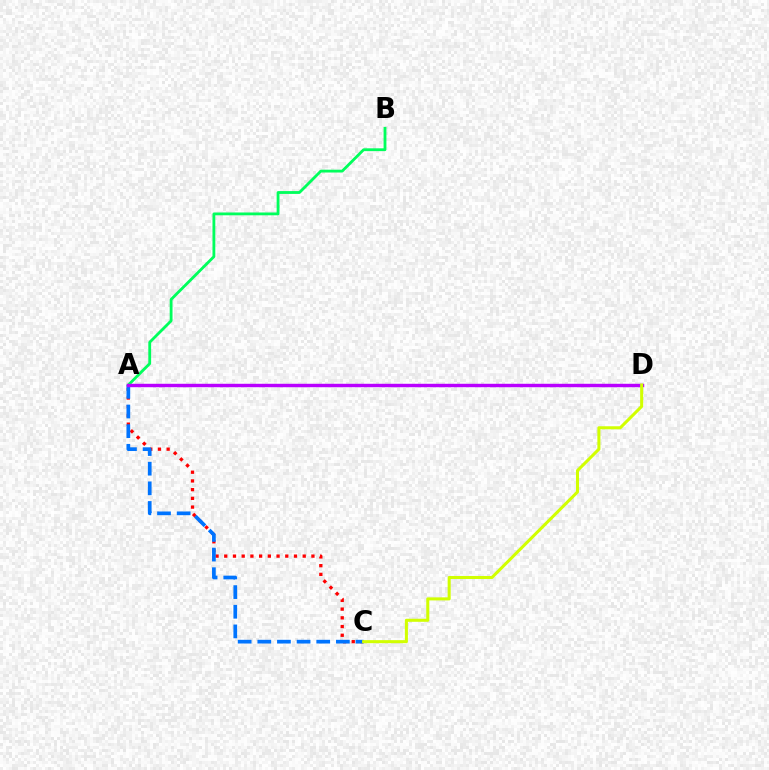{('A', 'C'): [{'color': '#ff0000', 'line_style': 'dotted', 'thickness': 2.37}, {'color': '#0074ff', 'line_style': 'dashed', 'thickness': 2.67}], ('A', 'B'): [{'color': '#00ff5c', 'line_style': 'solid', 'thickness': 2.03}], ('A', 'D'): [{'color': '#b900ff', 'line_style': 'solid', 'thickness': 2.47}], ('C', 'D'): [{'color': '#d1ff00', 'line_style': 'solid', 'thickness': 2.19}]}